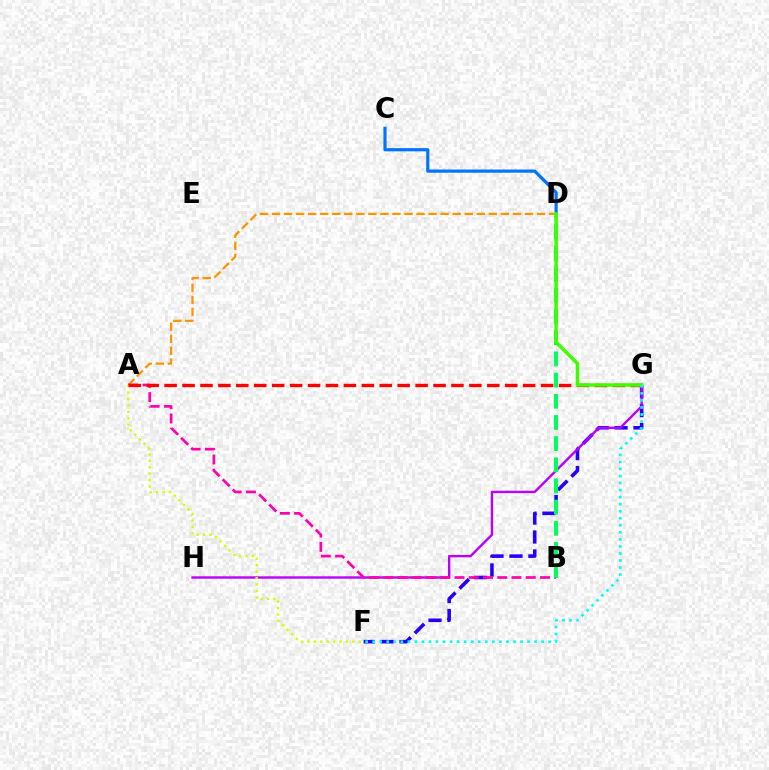{('F', 'G'): [{'color': '#2500ff', 'line_style': 'dashed', 'thickness': 2.57}, {'color': '#00fff6', 'line_style': 'dotted', 'thickness': 1.91}], ('C', 'D'): [{'color': '#0074ff', 'line_style': 'solid', 'thickness': 2.3}], ('G', 'H'): [{'color': '#b900ff', 'line_style': 'solid', 'thickness': 1.72}], ('A', 'D'): [{'color': '#ff9400', 'line_style': 'dashed', 'thickness': 1.64}], ('A', 'B'): [{'color': '#ff00ac', 'line_style': 'dashed', 'thickness': 1.94}], ('A', 'F'): [{'color': '#d1ff00', 'line_style': 'dotted', 'thickness': 1.75}], ('A', 'G'): [{'color': '#ff0000', 'line_style': 'dashed', 'thickness': 2.44}], ('B', 'D'): [{'color': '#00ff5c', 'line_style': 'dashed', 'thickness': 2.88}], ('D', 'G'): [{'color': '#3dff00', 'line_style': 'solid', 'thickness': 2.49}]}